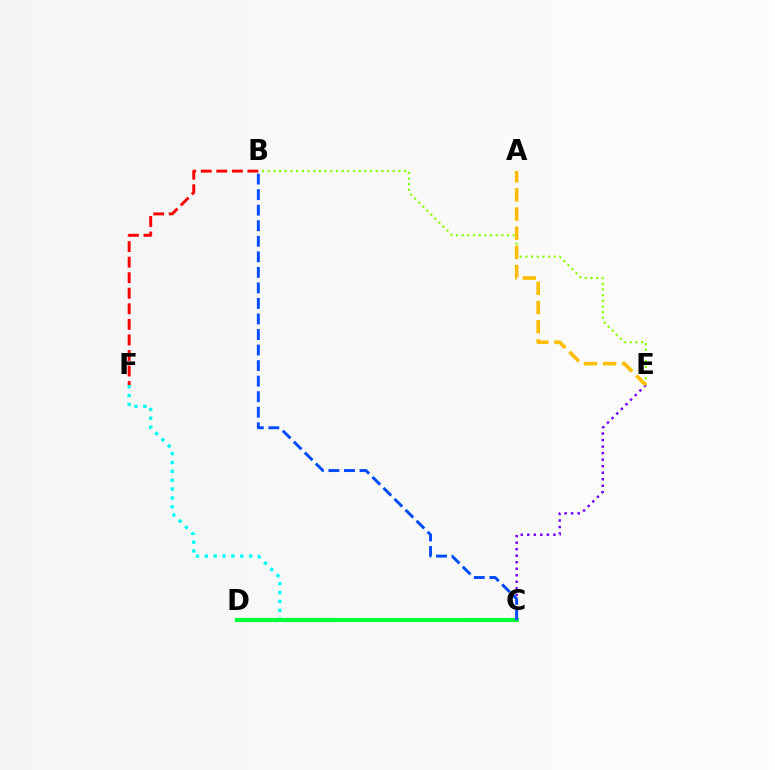{('B', 'E'): [{'color': '#84ff00', 'line_style': 'dotted', 'thickness': 1.54}], ('D', 'E'): [{'color': '#7200ff', 'line_style': 'dotted', 'thickness': 1.77}], ('B', 'F'): [{'color': '#ff0000', 'line_style': 'dashed', 'thickness': 2.11}], ('C', 'F'): [{'color': '#00fff6', 'line_style': 'dotted', 'thickness': 2.41}], ('C', 'D'): [{'color': '#ff00cf', 'line_style': 'solid', 'thickness': 2.7}, {'color': '#00ff39', 'line_style': 'solid', 'thickness': 2.98}], ('A', 'E'): [{'color': '#ffbd00', 'line_style': 'dashed', 'thickness': 2.6}], ('B', 'C'): [{'color': '#004bff', 'line_style': 'dashed', 'thickness': 2.11}]}